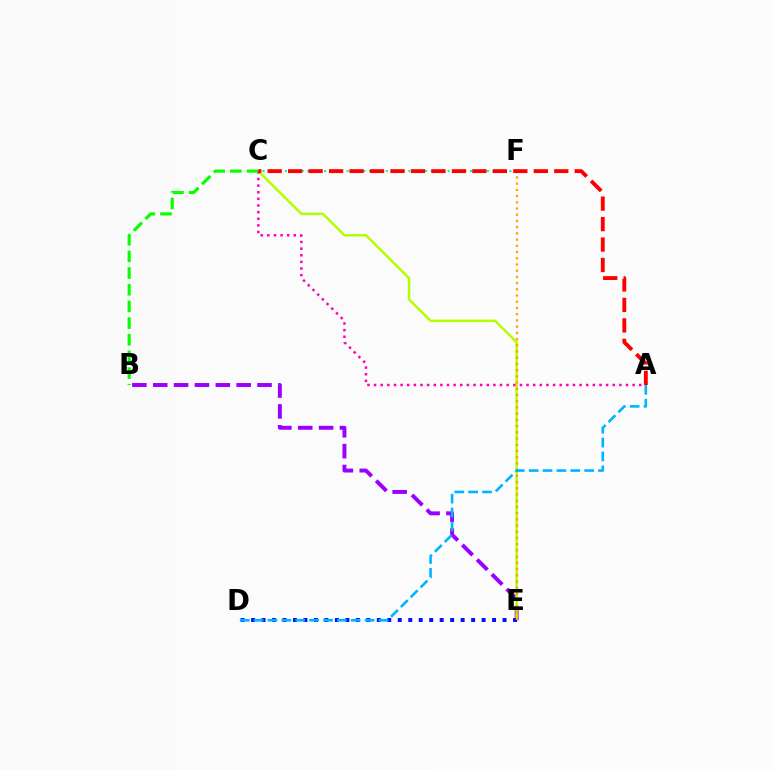{('B', 'E'): [{'color': '#9b00ff', 'line_style': 'dashed', 'thickness': 2.83}], ('C', 'E'): [{'color': '#b3ff00', 'line_style': 'solid', 'thickness': 1.79}], ('A', 'C'): [{'color': '#ff00bd', 'line_style': 'dotted', 'thickness': 1.8}, {'color': '#ff0000', 'line_style': 'dashed', 'thickness': 2.78}], ('D', 'E'): [{'color': '#0010ff', 'line_style': 'dotted', 'thickness': 2.85}], ('E', 'F'): [{'color': '#ffa500', 'line_style': 'dotted', 'thickness': 1.69}], ('B', 'C'): [{'color': '#08ff00', 'line_style': 'dashed', 'thickness': 2.27}], ('C', 'F'): [{'color': '#00ff9d', 'line_style': 'dotted', 'thickness': 1.52}], ('A', 'D'): [{'color': '#00b5ff', 'line_style': 'dashed', 'thickness': 1.88}]}